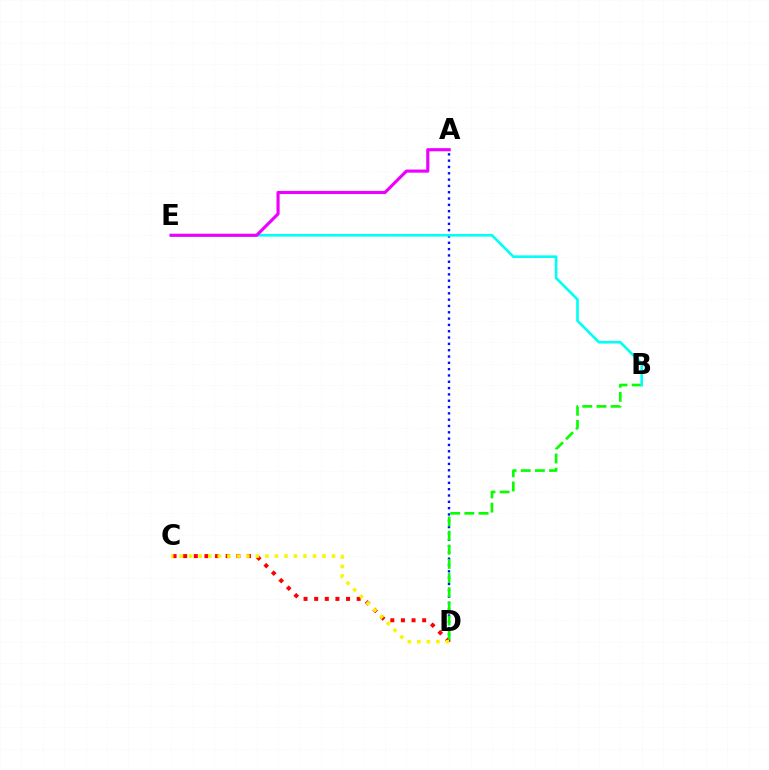{('A', 'D'): [{'color': '#0010ff', 'line_style': 'dotted', 'thickness': 1.72}], ('C', 'D'): [{'color': '#ff0000', 'line_style': 'dotted', 'thickness': 2.89}, {'color': '#fcf500', 'line_style': 'dotted', 'thickness': 2.59}], ('B', 'D'): [{'color': '#08ff00', 'line_style': 'dashed', 'thickness': 1.92}], ('B', 'E'): [{'color': '#00fff6', 'line_style': 'solid', 'thickness': 1.89}], ('A', 'E'): [{'color': '#ee00ff', 'line_style': 'solid', 'thickness': 2.25}]}